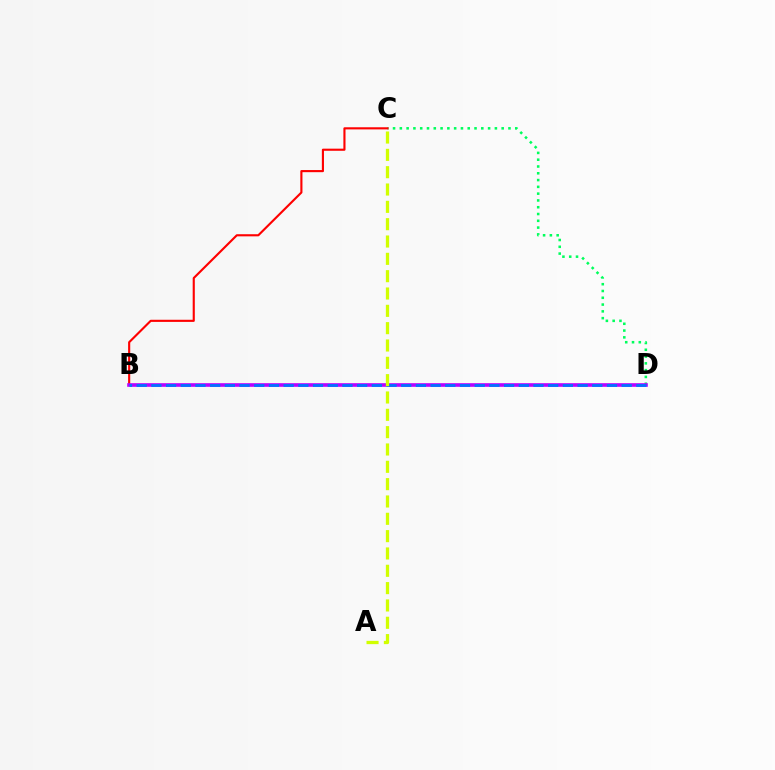{('C', 'D'): [{'color': '#00ff5c', 'line_style': 'dotted', 'thickness': 1.84}], ('B', 'C'): [{'color': '#ff0000', 'line_style': 'solid', 'thickness': 1.53}], ('B', 'D'): [{'color': '#b900ff', 'line_style': 'solid', 'thickness': 2.61}, {'color': '#0074ff', 'line_style': 'dashed', 'thickness': 2.0}], ('A', 'C'): [{'color': '#d1ff00', 'line_style': 'dashed', 'thickness': 2.35}]}